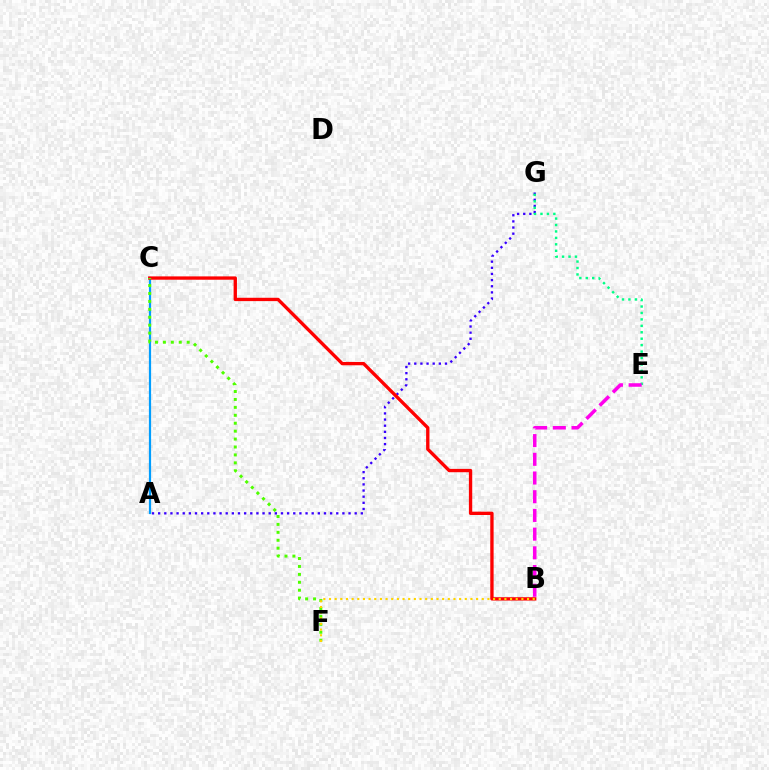{('A', 'G'): [{'color': '#3700ff', 'line_style': 'dotted', 'thickness': 1.67}], ('A', 'C'): [{'color': '#009eff', 'line_style': 'solid', 'thickness': 1.59}], ('B', 'C'): [{'color': '#ff0000', 'line_style': 'solid', 'thickness': 2.4}], ('C', 'F'): [{'color': '#4fff00', 'line_style': 'dotted', 'thickness': 2.15}], ('E', 'G'): [{'color': '#00ff86', 'line_style': 'dotted', 'thickness': 1.75}], ('B', 'E'): [{'color': '#ff00ed', 'line_style': 'dashed', 'thickness': 2.54}], ('B', 'F'): [{'color': '#ffd500', 'line_style': 'dotted', 'thickness': 1.54}]}